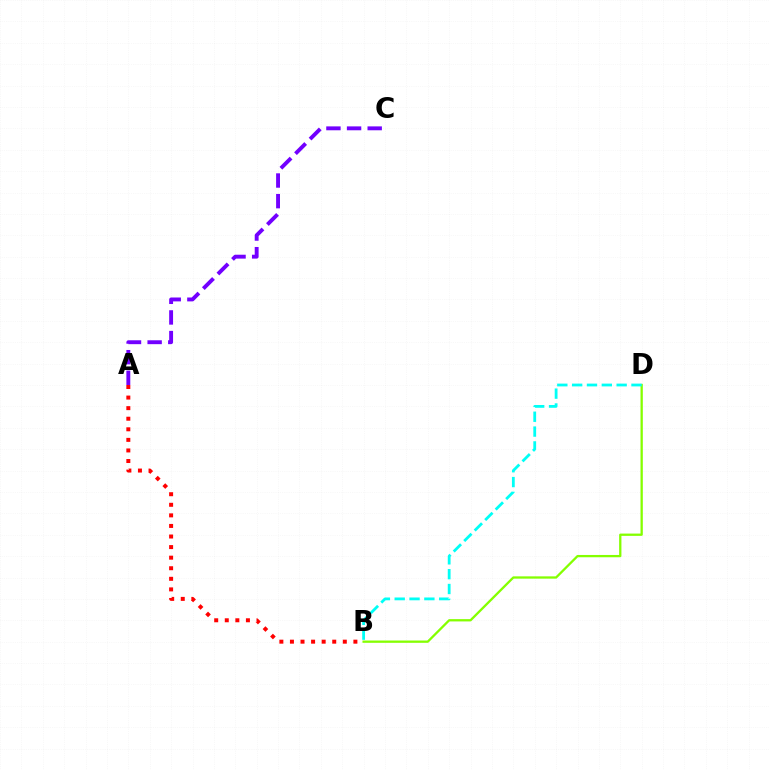{('B', 'D'): [{'color': '#84ff00', 'line_style': 'solid', 'thickness': 1.65}, {'color': '#00fff6', 'line_style': 'dashed', 'thickness': 2.02}], ('A', 'C'): [{'color': '#7200ff', 'line_style': 'dashed', 'thickness': 2.8}], ('A', 'B'): [{'color': '#ff0000', 'line_style': 'dotted', 'thickness': 2.87}]}